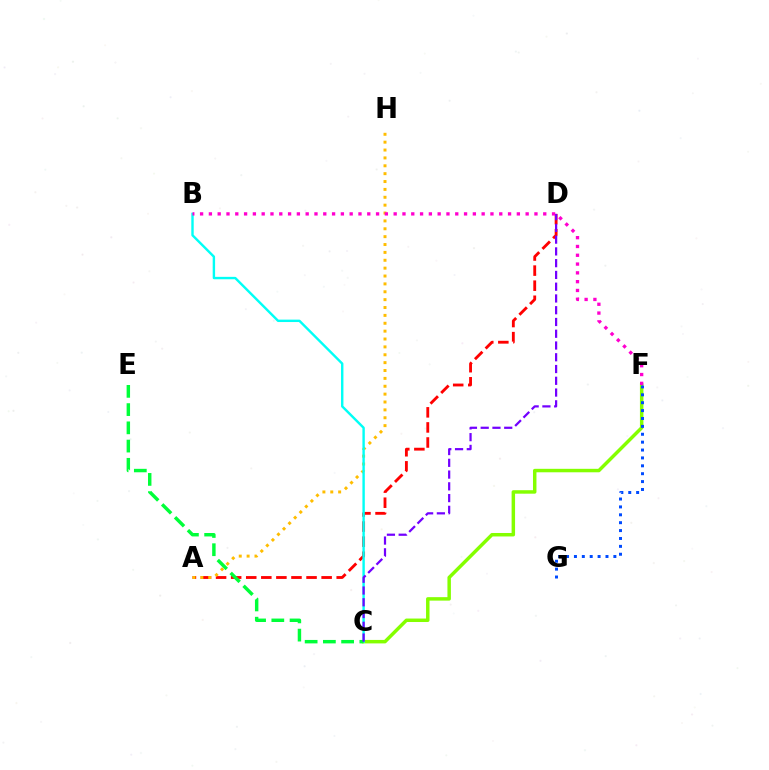{('A', 'D'): [{'color': '#ff0000', 'line_style': 'dashed', 'thickness': 2.05}], ('A', 'H'): [{'color': '#ffbd00', 'line_style': 'dotted', 'thickness': 2.14}], ('C', 'F'): [{'color': '#84ff00', 'line_style': 'solid', 'thickness': 2.5}], ('F', 'G'): [{'color': '#004bff', 'line_style': 'dotted', 'thickness': 2.14}], ('B', 'C'): [{'color': '#00fff6', 'line_style': 'solid', 'thickness': 1.73}], ('C', 'E'): [{'color': '#00ff39', 'line_style': 'dashed', 'thickness': 2.48}], ('C', 'D'): [{'color': '#7200ff', 'line_style': 'dashed', 'thickness': 1.6}], ('B', 'F'): [{'color': '#ff00cf', 'line_style': 'dotted', 'thickness': 2.39}]}